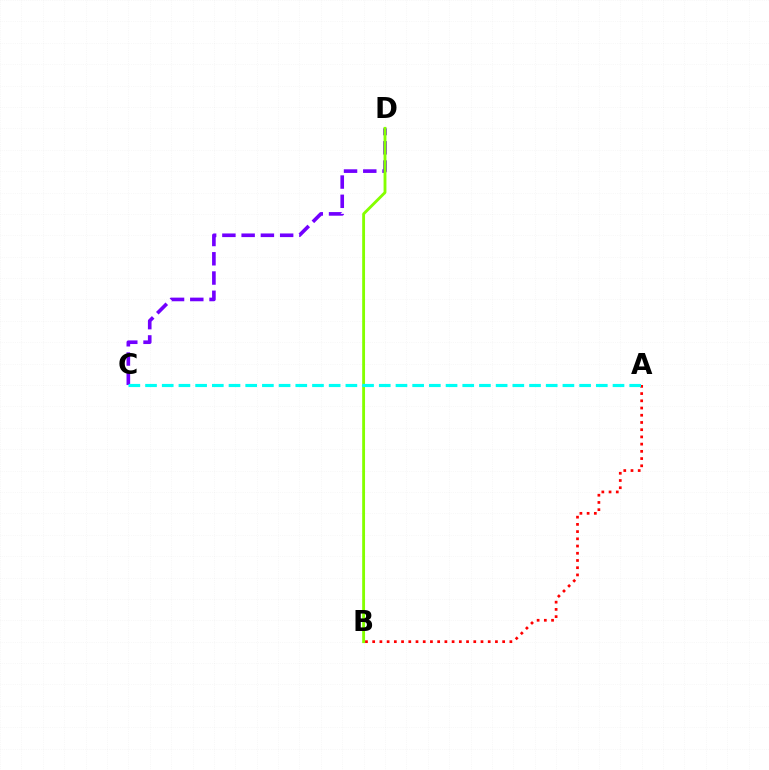{('C', 'D'): [{'color': '#7200ff', 'line_style': 'dashed', 'thickness': 2.62}], ('B', 'D'): [{'color': '#84ff00', 'line_style': 'solid', 'thickness': 2.05}], ('A', 'B'): [{'color': '#ff0000', 'line_style': 'dotted', 'thickness': 1.96}], ('A', 'C'): [{'color': '#00fff6', 'line_style': 'dashed', 'thickness': 2.27}]}